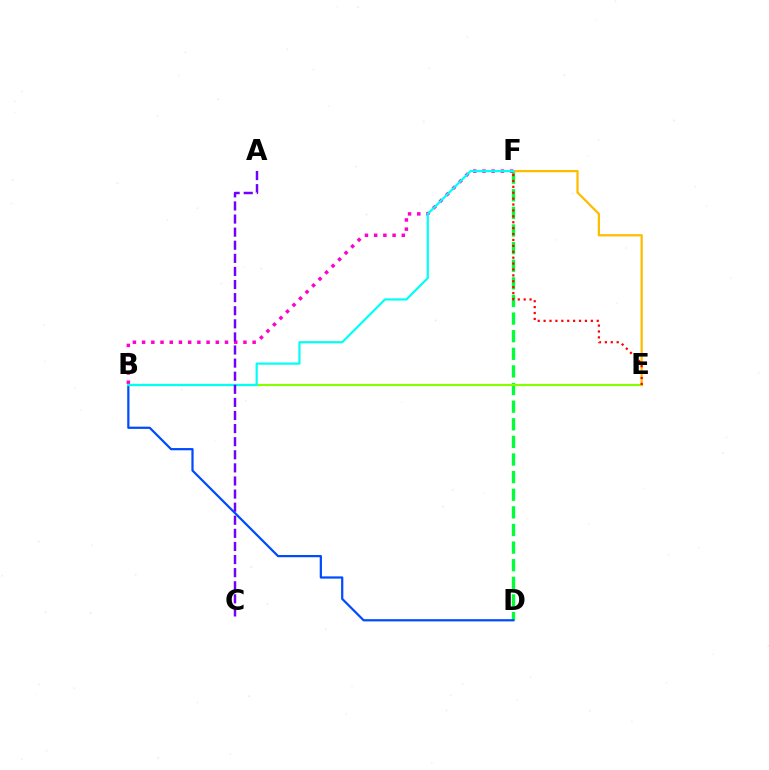{('D', 'F'): [{'color': '#00ff39', 'line_style': 'dashed', 'thickness': 2.39}], ('B', 'F'): [{'color': '#ff00cf', 'line_style': 'dotted', 'thickness': 2.5}, {'color': '#00fff6', 'line_style': 'solid', 'thickness': 1.58}], ('B', 'D'): [{'color': '#004bff', 'line_style': 'solid', 'thickness': 1.6}], ('B', 'E'): [{'color': '#84ff00', 'line_style': 'solid', 'thickness': 1.55}], ('E', 'F'): [{'color': '#ffbd00', 'line_style': 'solid', 'thickness': 1.63}, {'color': '#ff0000', 'line_style': 'dotted', 'thickness': 1.6}], ('A', 'C'): [{'color': '#7200ff', 'line_style': 'dashed', 'thickness': 1.78}]}